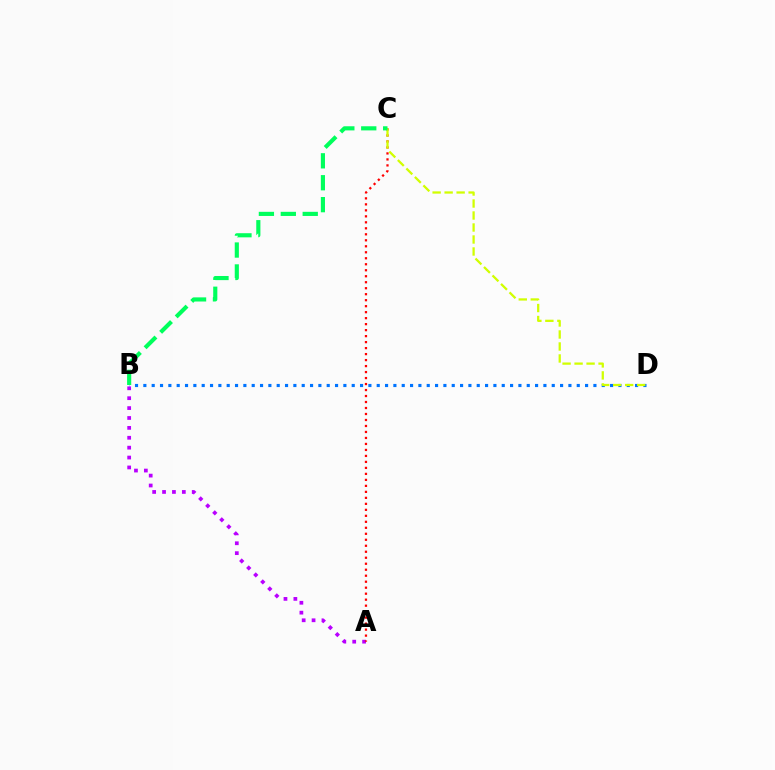{('A', 'B'): [{'color': '#b900ff', 'line_style': 'dotted', 'thickness': 2.69}], ('A', 'C'): [{'color': '#ff0000', 'line_style': 'dotted', 'thickness': 1.63}], ('B', 'D'): [{'color': '#0074ff', 'line_style': 'dotted', 'thickness': 2.26}], ('C', 'D'): [{'color': '#d1ff00', 'line_style': 'dashed', 'thickness': 1.63}], ('B', 'C'): [{'color': '#00ff5c', 'line_style': 'dashed', 'thickness': 2.98}]}